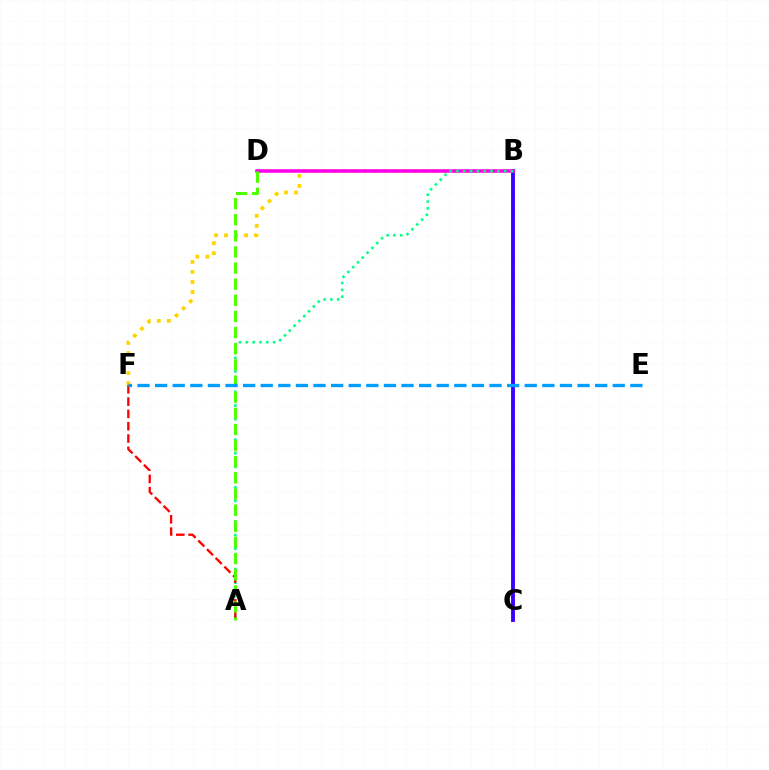{('B', 'F'): [{'color': '#ffd500', 'line_style': 'dotted', 'thickness': 2.72}], ('B', 'C'): [{'color': '#3700ff', 'line_style': 'solid', 'thickness': 2.77}], ('B', 'D'): [{'color': '#ff00ed', 'line_style': 'solid', 'thickness': 2.55}], ('A', 'B'): [{'color': '#00ff86', 'line_style': 'dotted', 'thickness': 1.85}], ('A', 'F'): [{'color': '#ff0000', 'line_style': 'dashed', 'thickness': 1.67}], ('A', 'D'): [{'color': '#4fff00', 'line_style': 'dashed', 'thickness': 2.19}], ('E', 'F'): [{'color': '#009eff', 'line_style': 'dashed', 'thickness': 2.39}]}